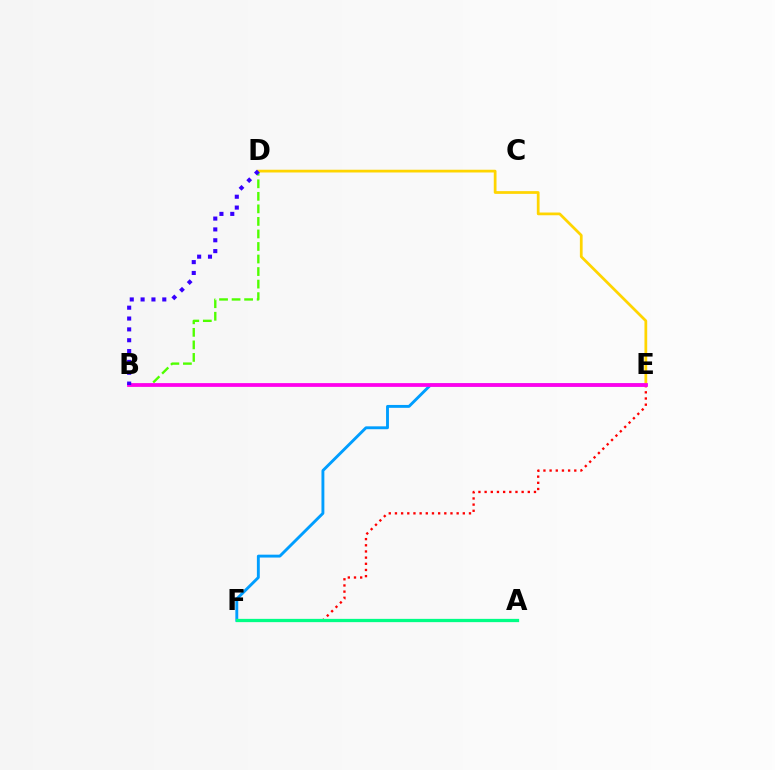{('B', 'D'): [{'color': '#4fff00', 'line_style': 'dashed', 'thickness': 1.7}, {'color': '#3700ff', 'line_style': 'dotted', 'thickness': 2.95}], ('E', 'F'): [{'color': '#009eff', 'line_style': 'solid', 'thickness': 2.08}, {'color': '#ff0000', 'line_style': 'dotted', 'thickness': 1.68}], ('D', 'E'): [{'color': '#ffd500', 'line_style': 'solid', 'thickness': 1.98}], ('B', 'E'): [{'color': '#ff00ed', 'line_style': 'solid', 'thickness': 2.71}], ('A', 'F'): [{'color': '#00ff86', 'line_style': 'solid', 'thickness': 2.35}]}